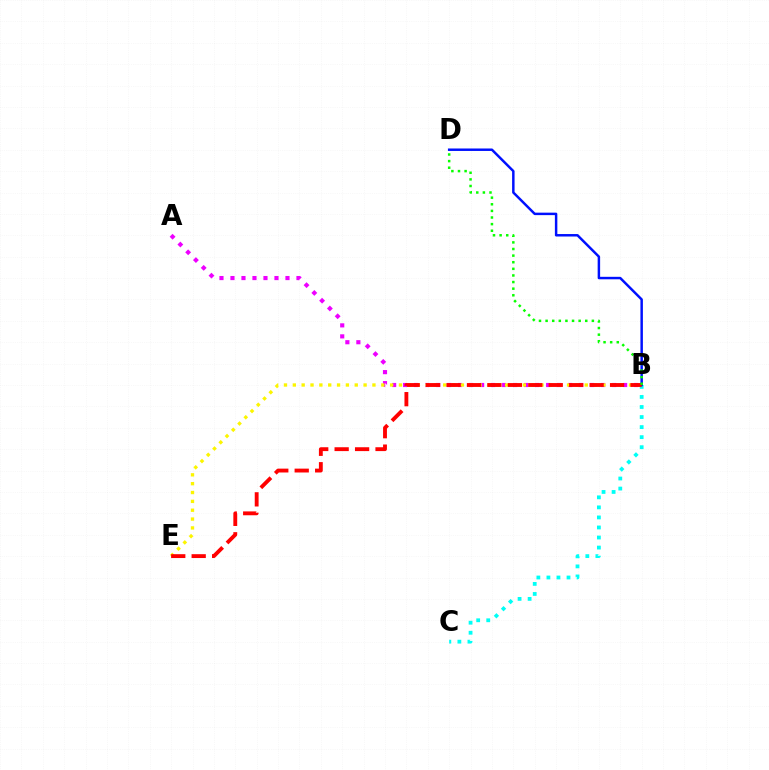{('A', 'B'): [{'color': '#ee00ff', 'line_style': 'dotted', 'thickness': 2.99}], ('B', 'C'): [{'color': '#00fff6', 'line_style': 'dotted', 'thickness': 2.73}], ('B', 'D'): [{'color': '#0010ff', 'line_style': 'solid', 'thickness': 1.78}, {'color': '#08ff00', 'line_style': 'dotted', 'thickness': 1.8}], ('B', 'E'): [{'color': '#fcf500', 'line_style': 'dotted', 'thickness': 2.4}, {'color': '#ff0000', 'line_style': 'dashed', 'thickness': 2.78}]}